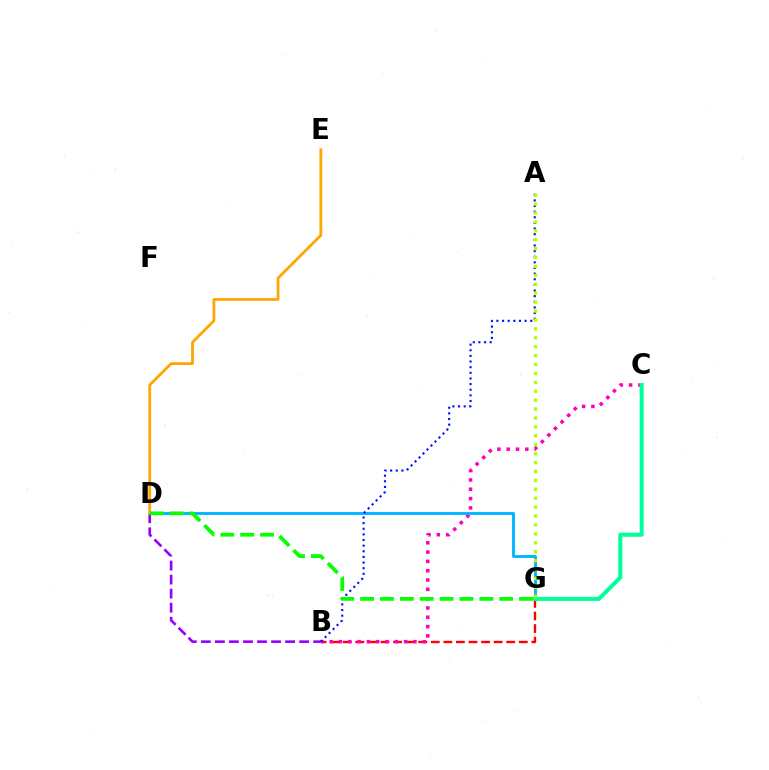{('B', 'D'): [{'color': '#9b00ff', 'line_style': 'dashed', 'thickness': 1.91}], ('B', 'G'): [{'color': '#ff0000', 'line_style': 'dashed', 'thickness': 1.71}], ('B', 'C'): [{'color': '#ff00bd', 'line_style': 'dotted', 'thickness': 2.53}], ('D', 'G'): [{'color': '#00b5ff', 'line_style': 'solid', 'thickness': 2.07}, {'color': '#08ff00', 'line_style': 'dashed', 'thickness': 2.7}], ('D', 'E'): [{'color': '#ffa500', 'line_style': 'solid', 'thickness': 1.99}], ('C', 'G'): [{'color': '#00ff9d', 'line_style': 'solid', 'thickness': 2.9}], ('A', 'B'): [{'color': '#0010ff', 'line_style': 'dotted', 'thickness': 1.53}], ('A', 'G'): [{'color': '#b3ff00', 'line_style': 'dotted', 'thickness': 2.42}]}